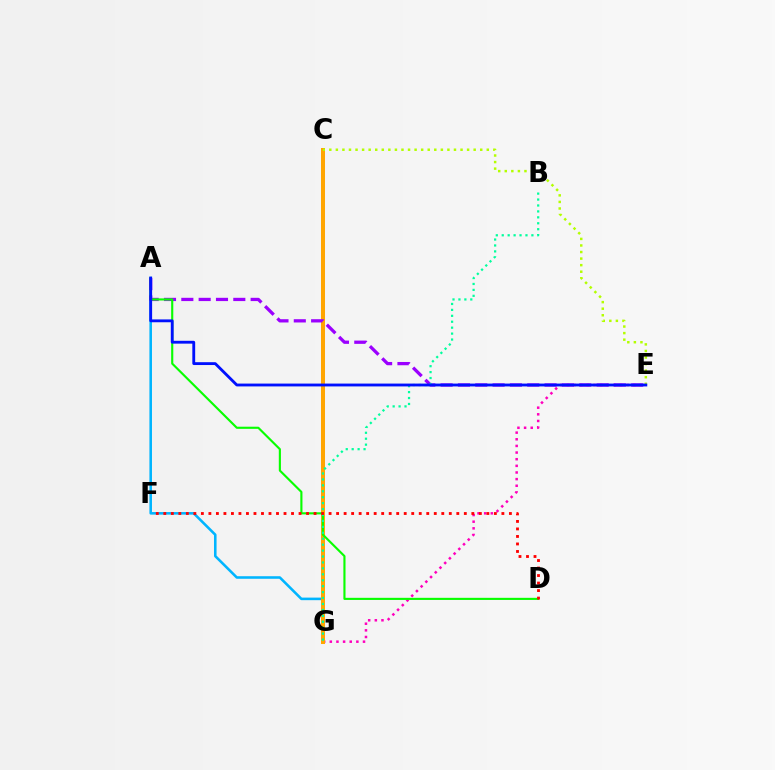{('E', 'G'): [{'color': '#ff00bd', 'line_style': 'dotted', 'thickness': 1.8}], ('A', 'G'): [{'color': '#00b5ff', 'line_style': 'solid', 'thickness': 1.85}], ('C', 'G'): [{'color': '#ffa500', 'line_style': 'solid', 'thickness': 2.89}], ('A', 'E'): [{'color': '#9b00ff', 'line_style': 'dashed', 'thickness': 2.35}, {'color': '#0010ff', 'line_style': 'solid', 'thickness': 2.05}], ('A', 'D'): [{'color': '#08ff00', 'line_style': 'solid', 'thickness': 1.54}], ('C', 'E'): [{'color': '#b3ff00', 'line_style': 'dotted', 'thickness': 1.78}], ('B', 'G'): [{'color': '#00ff9d', 'line_style': 'dotted', 'thickness': 1.61}], ('D', 'F'): [{'color': '#ff0000', 'line_style': 'dotted', 'thickness': 2.04}]}